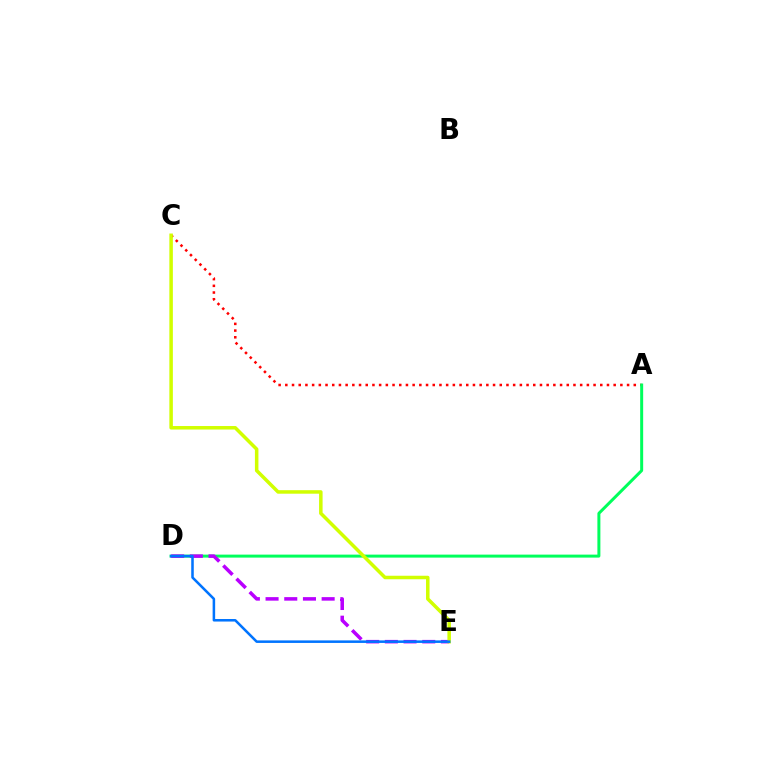{('A', 'C'): [{'color': '#ff0000', 'line_style': 'dotted', 'thickness': 1.82}], ('A', 'D'): [{'color': '#00ff5c', 'line_style': 'solid', 'thickness': 2.15}], ('D', 'E'): [{'color': '#b900ff', 'line_style': 'dashed', 'thickness': 2.54}, {'color': '#0074ff', 'line_style': 'solid', 'thickness': 1.83}], ('C', 'E'): [{'color': '#d1ff00', 'line_style': 'solid', 'thickness': 2.53}]}